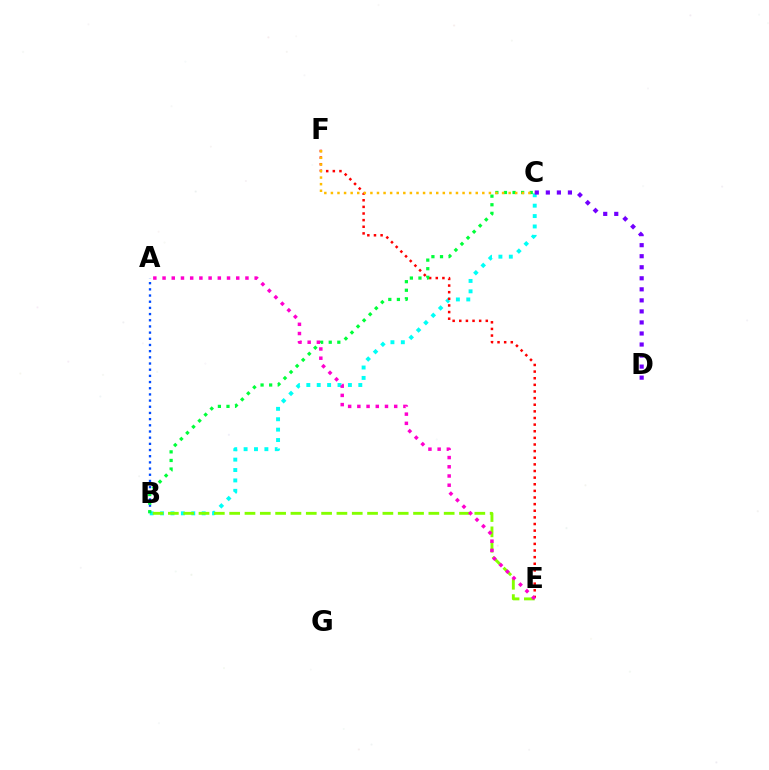{('B', 'C'): [{'color': '#00fff6', 'line_style': 'dotted', 'thickness': 2.82}, {'color': '#00ff39', 'line_style': 'dotted', 'thickness': 2.33}], ('E', 'F'): [{'color': '#ff0000', 'line_style': 'dotted', 'thickness': 1.8}], ('A', 'B'): [{'color': '#004bff', 'line_style': 'dotted', 'thickness': 1.68}], ('C', 'D'): [{'color': '#7200ff', 'line_style': 'dotted', 'thickness': 3.0}], ('B', 'E'): [{'color': '#84ff00', 'line_style': 'dashed', 'thickness': 2.08}], ('C', 'F'): [{'color': '#ffbd00', 'line_style': 'dotted', 'thickness': 1.79}], ('A', 'E'): [{'color': '#ff00cf', 'line_style': 'dotted', 'thickness': 2.5}]}